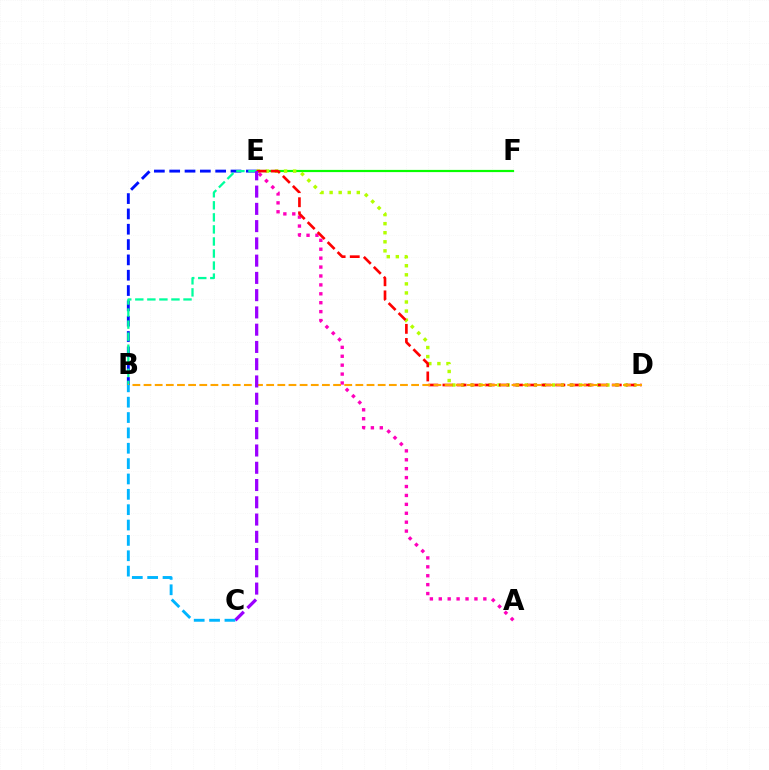{('B', 'E'): [{'color': '#0010ff', 'line_style': 'dashed', 'thickness': 2.08}, {'color': '#00ff9d', 'line_style': 'dashed', 'thickness': 1.64}], ('E', 'F'): [{'color': '#08ff00', 'line_style': 'solid', 'thickness': 1.59}], ('D', 'E'): [{'color': '#b3ff00', 'line_style': 'dotted', 'thickness': 2.46}, {'color': '#ff0000', 'line_style': 'dashed', 'thickness': 1.92}], ('A', 'E'): [{'color': '#ff00bd', 'line_style': 'dotted', 'thickness': 2.42}], ('B', 'D'): [{'color': '#ffa500', 'line_style': 'dashed', 'thickness': 1.51}], ('C', 'E'): [{'color': '#9b00ff', 'line_style': 'dashed', 'thickness': 2.34}], ('B', 'C'): [{'color': '#00b5ff', 'line_style': 'dashed', 'thickness': 2.09}]}